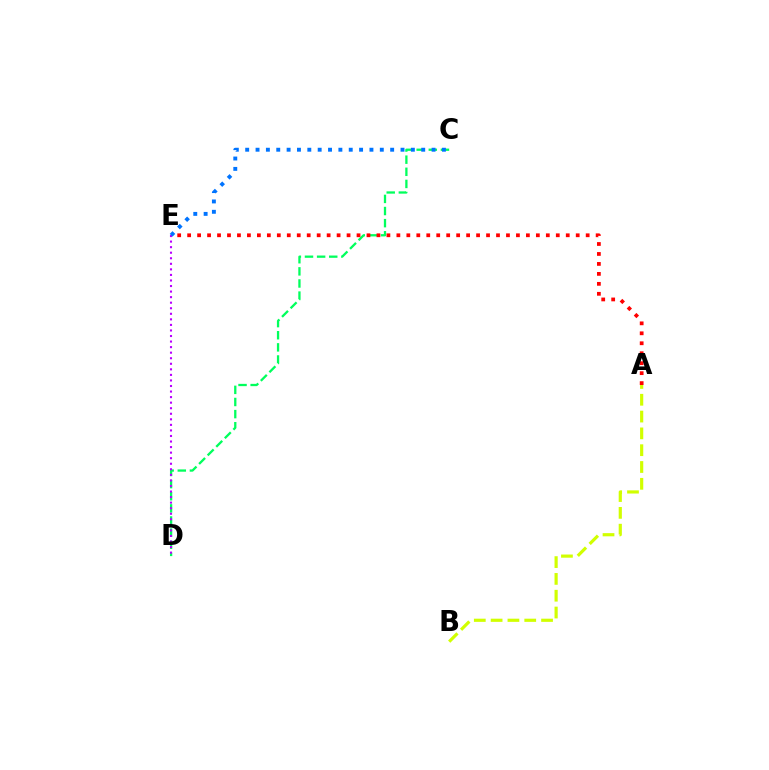{('C', 'D'): [{'color': '#00ff5c', 'line_style': 'dashed', 'thickness': 1.65}], ('A', 'E'): [{'color': '#ff0000', 'line_style': 'dotted', 'thickness': 2.71}], ('A', 'B'): [{'color': '#d1ff00', 'line_style': 'dashed', 'thickness': 2.28}], ('D', 'E'): [{'color': '#b900ff', 'line_style': 'dotted', 'thickness': 1.51}], ('C', 'E'): [{'color': '#0074ff', 'line_style': 'dotted', 'thickness': 2.81}]}